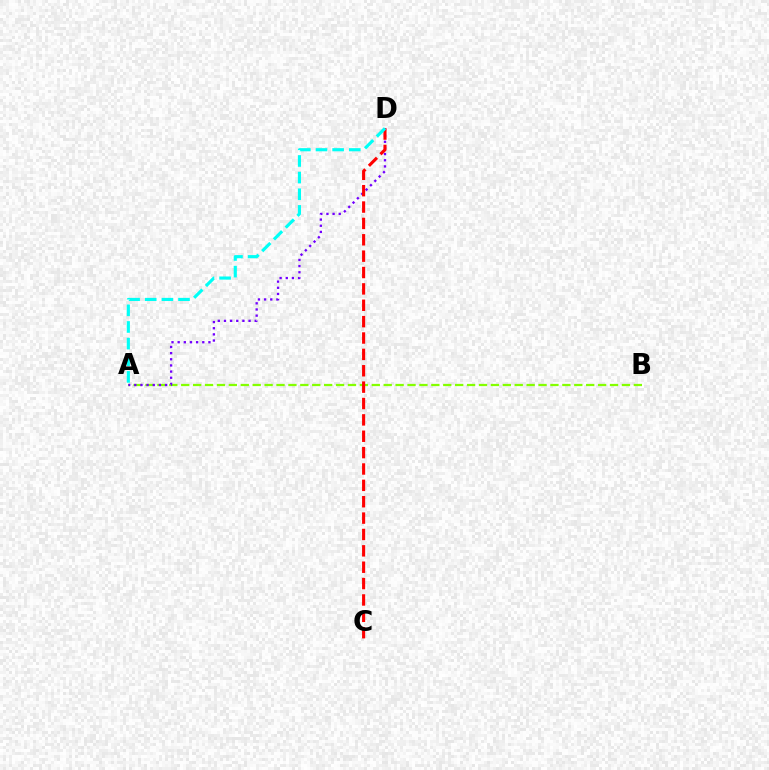{('A', 'B'): [{'color': '#84ff00', 'line_style': 'dashed', 'thickness': 1.62}], ('A', 'D'): [{'color': '#7200ff', 'line_style': 'dotted', 'thickness': 1.67}, {'color': '#00fff6', 'line_style': 'dashed', 'thickness': 2.26}], ('C', 'D'): [{'color': '#ff0000', 'line_style': 'dashed', 'thickness': 2.22}]}